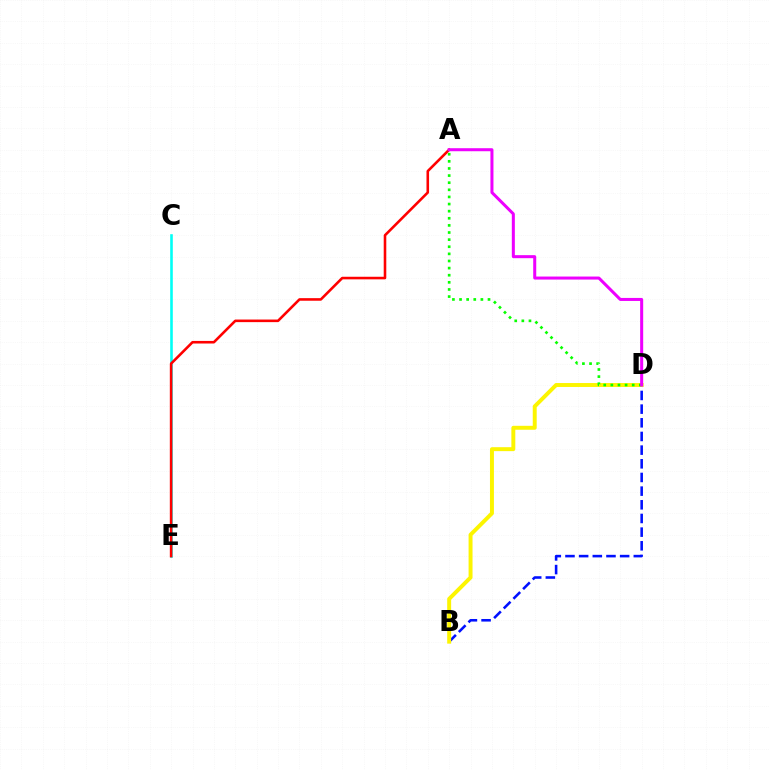{('B', 'D'): [{'color': '#0010ff', 'line_style': 'dashed', 'thickness': 1.86}, {'color': '#fcf500', 'line_style': 'solid', 'thickness': 2.84}], ('C', 'E'): [{'color': '#00fff6', 'line_style': 'solid', 'thickness': 1.87}], ('A', 'D'): [{'color': '#08ff00', 'line_style': 'dotted', 'thickness': 1.93}, {'color': '#ee00ff', 'line_style': 'solid', 'thickness': 2.18}], ('A', 'E'): [{'color': '#ff0000', 'line_style': 'solid', 'thickness': 1.86}]}